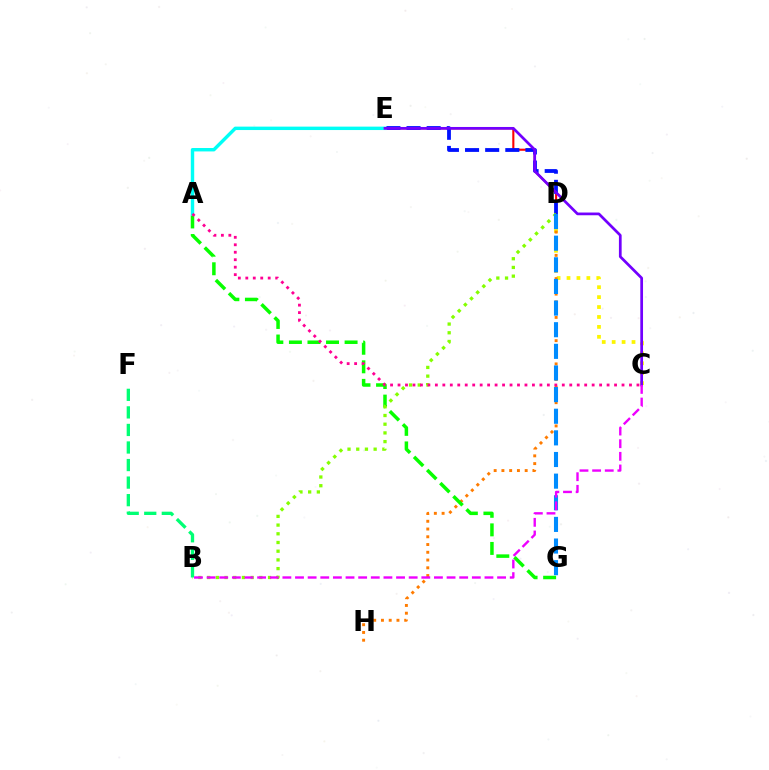{('C', 'D'): [{'color': '#fcf500', 'line_style': 'dotted', 'thickness': 2.7}], ('D', 'E'): [{'color': '#ff0000', 'line_style': 'solid', 'thickness': 1.52}, {'color': '#0010ff', 'line_style': 'dashed', 'thickness': 2.73}], ('D', 'H'): [{'color': '#ff7c00', 'line_style': 'dotted', 'thickness': 2.11}], ('A', 'G'): [{'color': '#08ff00', 'line_style': 'dashed', 'thickness': 2.52}], ('B', 'D'): [{'color': '#84ff00', 'line_style': 'dotted', 'thickness': 2.36}], ('A', 'E'): [{'color': '#00fff6', 'line_style': 'solid', 'thickness': 2.46}], ('D', 'G'): [{'color': '#008cff', 'line_style': 'dashed', 'thickness': 2.94}], ('C', 'E'): [{'color': '#7200ff', 'line_style': 'solid', 'thickness': 1.96}], ('A', 'C'): [{'color': '#ff0094', 'line_style': 'dotted', 'thickness': 2.03}], ('B', 'F'): [{'color': '#00ff74', 'line_style': 'dashed', 'thickness': 2.38}], ('B', 'C'): [{'color': '#ee00ff', 'line_style': 'dashed', 'thickness': 1.72}]}